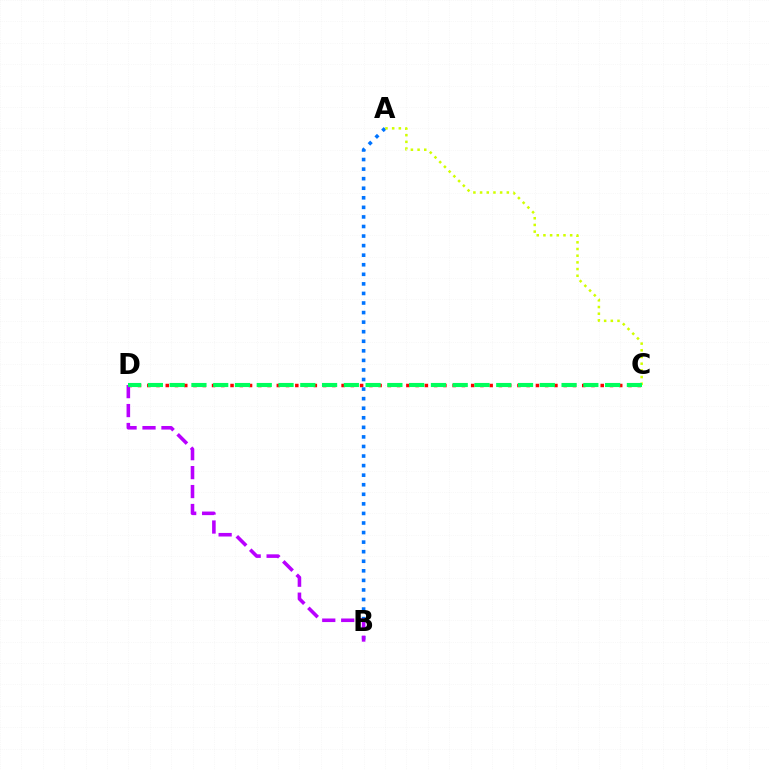{('C', 'D'): [{'color': '#ff0000', 'line_style': 'dotted', 'thickness': 2.51}, {'color': '#00ff5c', 'line_style': 'dashed', 'thickness': 2.96}], ('A', 'B'): [{'color': '#0074ff', 'line_style': 'dotted', 'thickness': 2.6}], ('B', 'D'): [{'color': '#b900ff', 'line_style': 'dashed', 'thickness': 2.57}], ('A', 'C'): [{'color': '#d1ff00', 'line_style': 'dotted', 'thickness': 1.82}]}